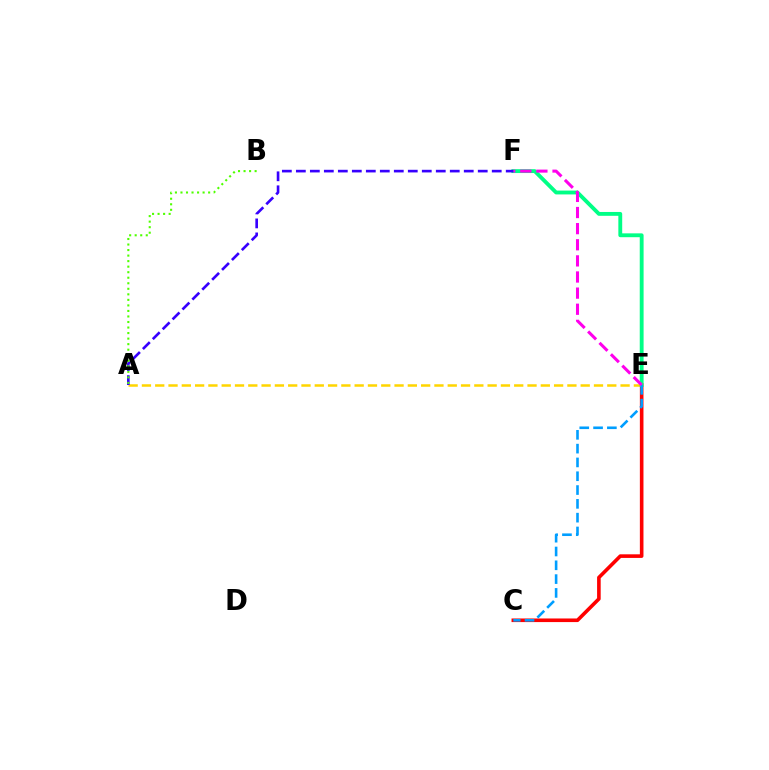{('C', 'E'): [{'color': '#ff0000', 'line_style': 'solid', 'thickness': 2.6}, {'color': '#009eff', 'line_style': 'dashed', 'thickness': 1.88}], ('A', 'E'): [{'color': '#ffd500', 'line_style': 'dashed', 'thickness': 1.81}], ('E', 'F'): [{'color': '#00ff86', 'line_style': 'solid', 'thickness': 2.78}, {'color': '#ff00ed', 'line_style': 'dashed', 'thickness': 2.19}], ('A', 'F'): [{'color': '#3700ff', 'line_style': 'dashed', 'thickness': 1.9}], ('A', 'B'): [{'color': '#4fff00', 'line_style': 'dotted', 'thickness': 1.5}]}